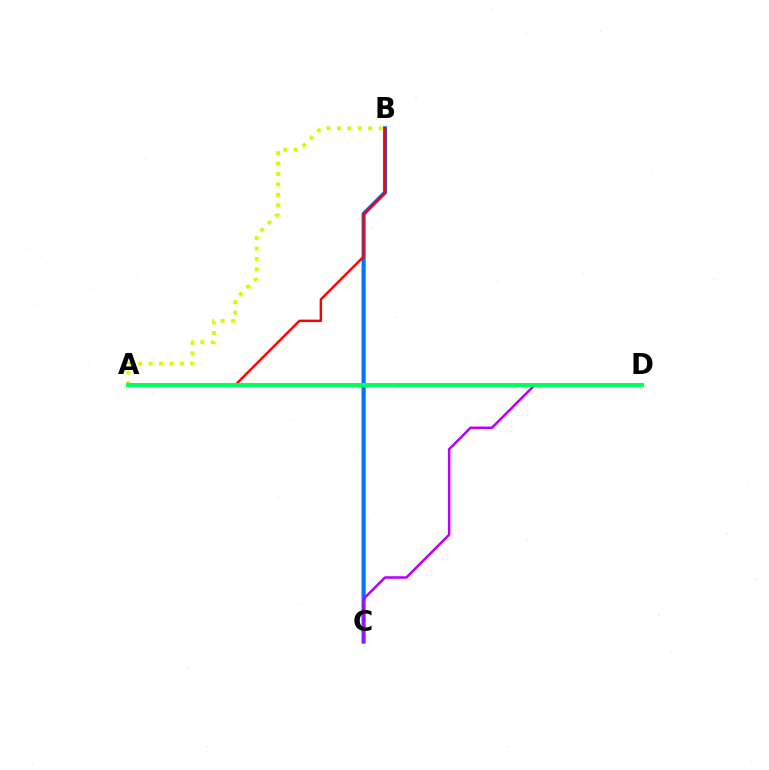{('B', 'C'): [{'color': '#0074ff', 'line_style': 'solid', 'thickness': 2.99}], ('C', 'D'): [{'color': '#b900ff', 'line_style': 'solid', 'thickness': 1.84}], ('A', 'B'): [{'color': '#d1ff00', 'line_style': 'dotted', 'thickness': 2.83}, {'color': '#ff0000', 'line_style': 'solid', 'thickness': 1.75}], ('A', 'D'): [{'color': '#00ff5c', 'line_style': 'solid', 'thickness': 2.91}]}